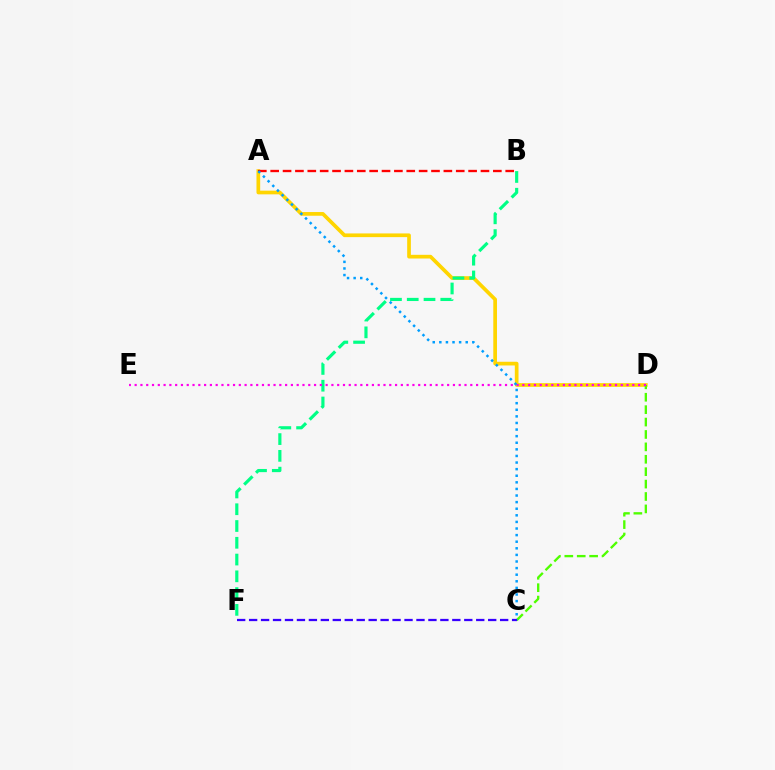{('A', 'D'): [{'color': '#ffd500', 'line_style': 'solid', 'thickness': 2.66}], ('B', 'F'): [{'color': '#00ff86', 'line_style': 'dashed', 'thickness': 2.28}], ('A', 'B'): [{'color': '#ff0000', 'line_style': 'dashed', 'thickness': 1.68}], ('C', 'D'): [{'color': '#4fff00', 'line_style': 'dashed', 'thickness': 1.69}], ('D', 'E'): [{'color': '#ff00ed', 'line_style': 'dotted', 'thickness': 1.57}], ('A', 'C'): [{'color': '#009eff', 'line_style': 'dotted', 'thickness': 1.79}], ('C', 'F'): [{'color': '#3700ff', 'line_style': 'dashed', 'thickness': 1.62}]}